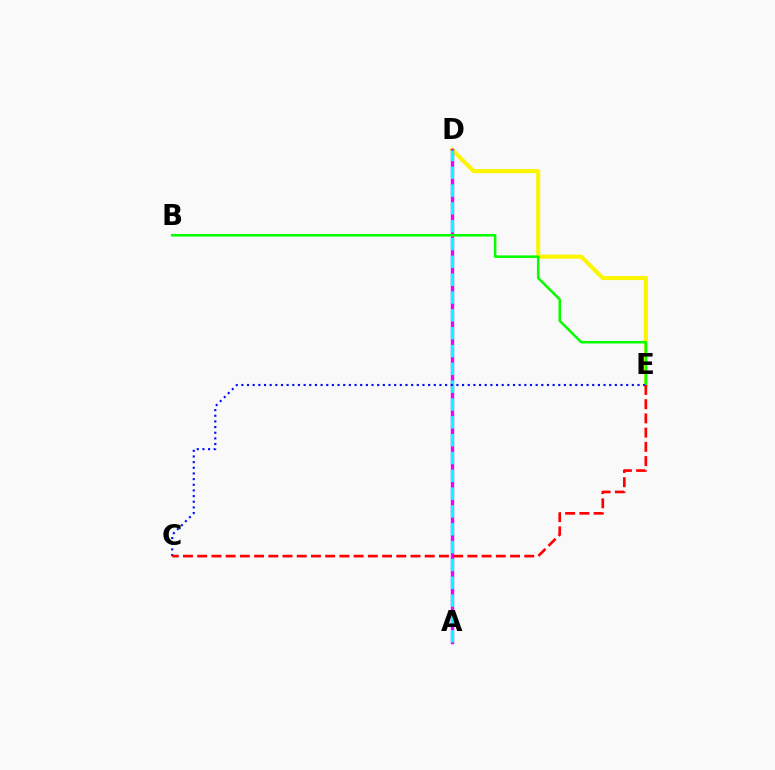{('D', 'E'): [{'color': '#fcf500', 'line_style': 'solid', 'thickness': 2.93}], ('A', 'D'): [{'color': '#ee00ff', 'line_style': 'solid', 'thickness': 2.42}, {'color': '#00fff6', 'line_style': 'dashed', 'thickness': 2.42}], ('B', 'E'): [{'color': '#08ff00', 'line_style': 'solid', 'thickness': 1.83}], ('C', 'E'): [{'color': '#0010ff', 'line_style': 'dotted', 'thickness': 1.54}, {'color': '#ff0000', 'line_style': 'dashed', 'thickness': 1.93}]}